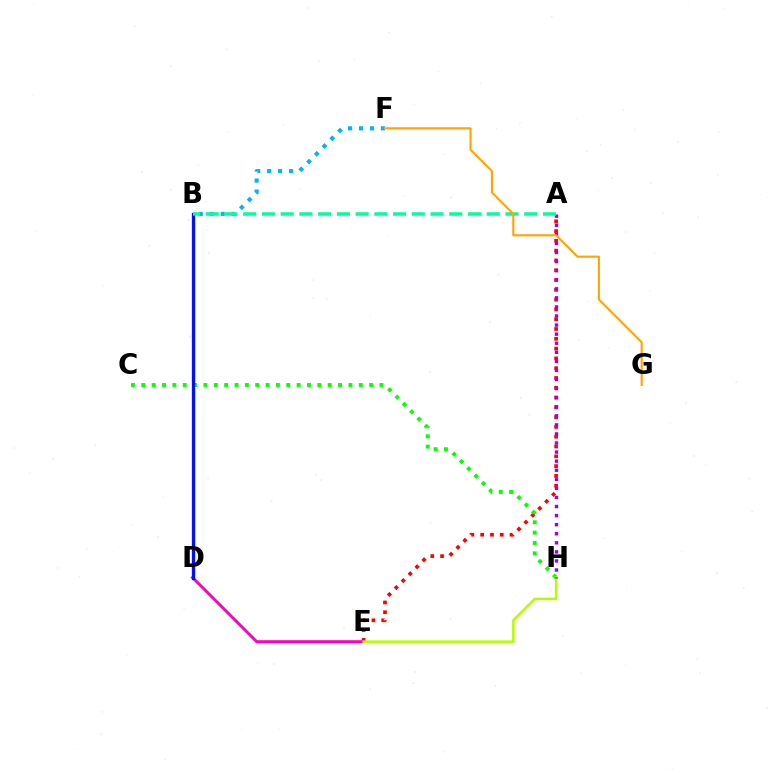{('A', 'E'): [{'color': '#ff0000', 'line_style': 'dotted', 'thickness': 2.66}], ('D', 'E'): [{'color': '#ff00bd', 'line_style': 'solid', 'thickness': 2.12}], ('C', 'H'): [{'color': '#08ff00', 'line_style': 'dotted', 'thickness': 2.81}], ('E', 'H'): [{'color': '#b3ff00', 'line_style': 'solid', 'thickness': 1.83}], ('B', 'F'): [{'color': '#00b5ff', 'line_style': 'dotted', 'thickness': 2.98}], ('B', 'D'): [{'color': '#0010ff', 'line_style': 'solid', 'thickness': 2.37}], ('A', 'H'): [{'color': '#9b00ff', 'line_style': 'dotted', 'thickness': 2.46}], ('A', 'B'): [{'color': '#00ff9d', 'line_style': 'dashed', 'thickness': 2.55}], ('F', 'G'): [{'color': '#ffa500', 'line_style': 'solid', 'thickness': 1.54}]}